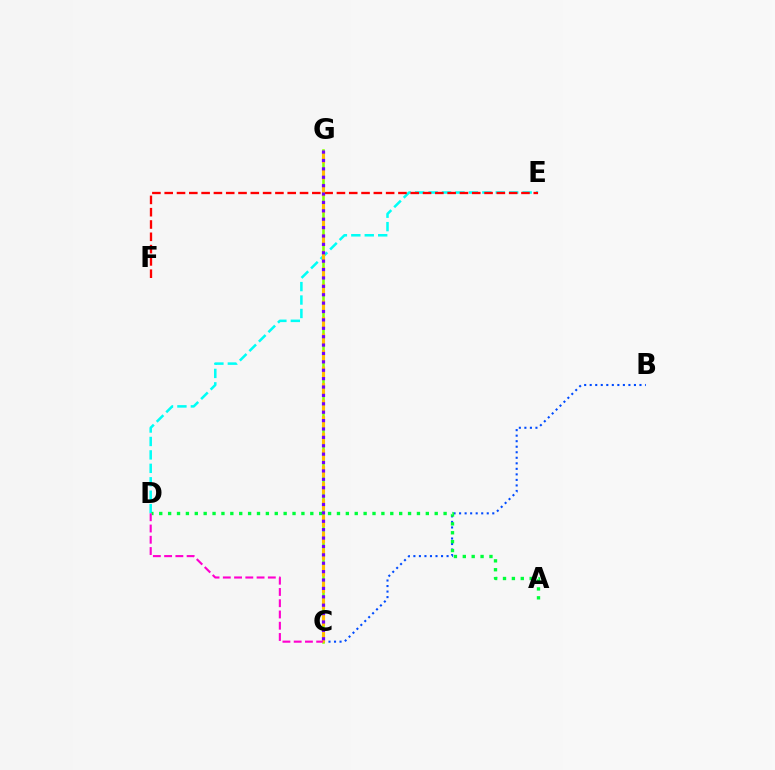{('D', 'E'): [{'color': '#00fff6', 'line_style': 'dashed', 'thickness': 1.83}], ('B', 'C'): [{'color': '#004bff', 'line_style': 'dotted', 'thickness': 1.5}], ('A', 'D'): [{'color': '#00ff39', 'line_style': 'dotted', 'thickness': 2.41}], ('E', 'F'): [{'color': '#ff0000', 'line_style': 'dashed', 'thickness': 1.67}], ('C', 'G'): [{'color': '#84ff00', 'line_style': 'solid', 'thickness': 1.84}, {'color': '#ffbd00', 'line_style': 'dashed', 'thickness': 2.25}, {'color': '#7200ff', 'line_style': 'dotted', 'thickness': 2.28}], ('C', 'D'): [{'color': '#ff00cf', 'line_style': 'dashed', 'thickness': 1.53}]}